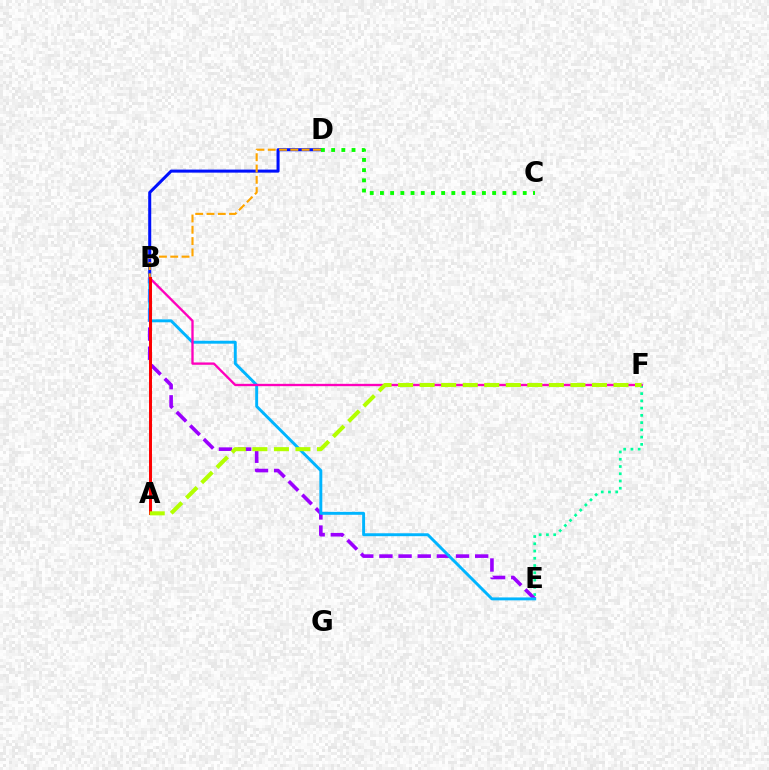{('E', 'F'): [{'color': '#00ff9d', 'line_style': 'dotted', 'thickness': 1.97}], ('B', 'E'): [{'color': '#9b00ff', 'line_style': 'dashed', 'thickness': 2.6}, {'color': '#00b5ff', 'line_style': 'solid', 'thickness': 2.1}], ('B', 'D'): [{'color': '#0010ff', 'line_style': 'solid', 'thickness': 2.18}, {'color': '#ffa500', 'line_style': 'dashed', 'thickness': 1.53}], ('B', 'F'): [{'color': '#ff00bd', 'line_style': 'solid', 'thickness': 1.68}], ('A', 'B'): [{'color': '#ff0000', 'line_style': 'solid', 'thickness': 2.14}], ('C', 'D'): [{'color': '#08ff00', 'line_style': 'dotted', 'thickness': 2.77}], ('A', 'F'): [{'color': '#b3ff00', 'line_style': 'dashed', 'thickness': 2.93}]}